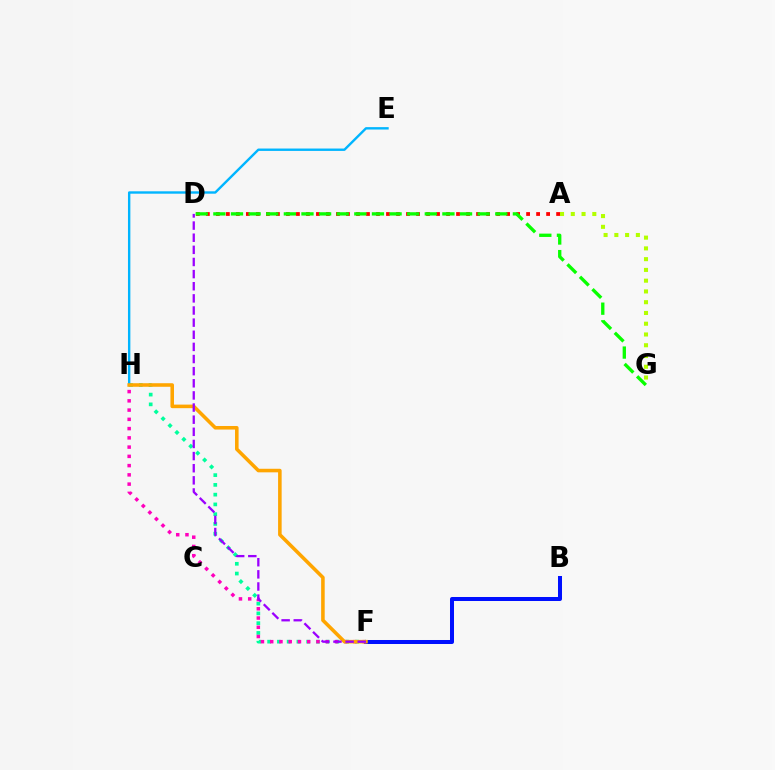{('A', 'D'): [{'color': '#ff0000', 'line_style': 'dotted', 'thickness': 2.72}], ('F', 'H'): [{'color': '#00ff9d', 'line_style': 'dotted', 'thickness': 2.65}, {'color': '#ff00bd', 'line_style': 'dotted', 'thickness': 2.51}, {'color': '#ffa500', 'line_style': 'solid', 'thickness': 2.57}], ('D', 'G'): [{'color': '#08ff00', 'line_style': 'dashed', 'thickness': 2.39}], ('B', 'F'): [{'color': '#0010ff', 'line_style': 'solid', 'thickness': 2.88}], ('A', 'G'): [{'color': '#b3ff00', 'line_style': 'dotted', 'thickness': 2.92}], ('E', 'H'): [{'color': '#00b5ff', 'line_style': 'solid', 'thickness': 1.72}], ('D', 'F'): [{'color': '#9b00ff', 'line_style': 'dashed', 'thickness': 1.65}]}